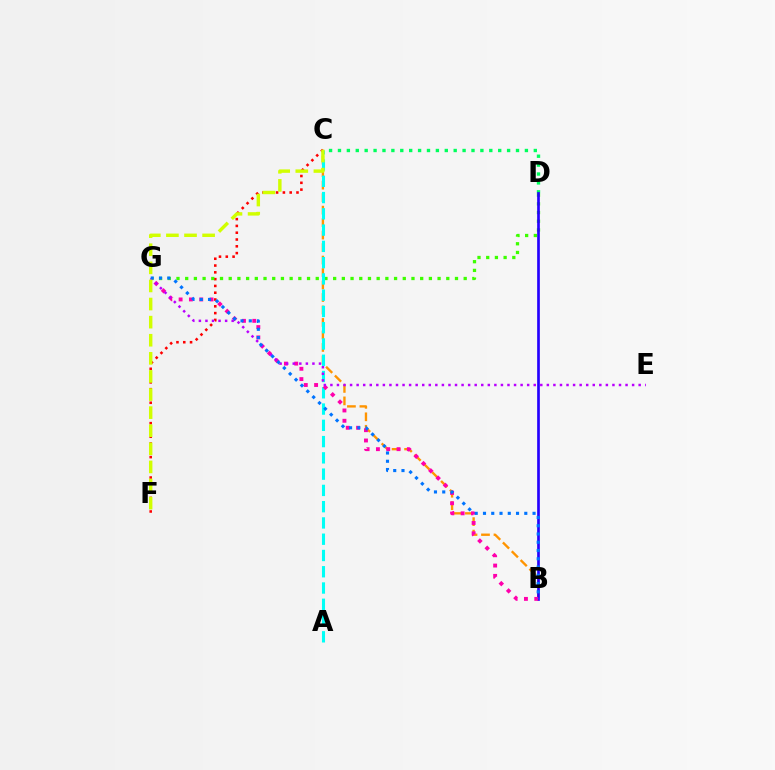{('C', 'F'): [{'color': '#ff0000', 'line_style': 'dotted', 'thickness': 1.85}, {'color': '#d1ff00', 'line_style': 'dashed', 'thickness': 2.46}], ('D', 'G'): [{'color': '#3dff00', 'line_style': 'dotted', 'thickness': 2.36}], ('B', 'C'): [{'color': '#ff9400', 'line_style': 'dashed', 'thickness': 1.7}], ('C', 'D'): [{'color': '#00ff5c', 'line_style': 'dotted', 'thickness': 2.42}], ('A', 'C'): [{'color': '#00fff6', 'line_style': 'dashed', 'thickness': 2.21}], ('B', 'D'): [{'color': '#2500ff', 'line_style': 'solid', 'thickness': 1.93}], ('B', 'G'): [{'color': '#ff00ac', 'line_style': 'dotted', 'thickness': 2.8}, {'color': '#0074ff', 'line_style': 'dotted', 'thickness': 2.24}], ('E', 'G'): [{'color': '#b900ff', 'line_style': 'dotted', 'thickness': 1.78}]}